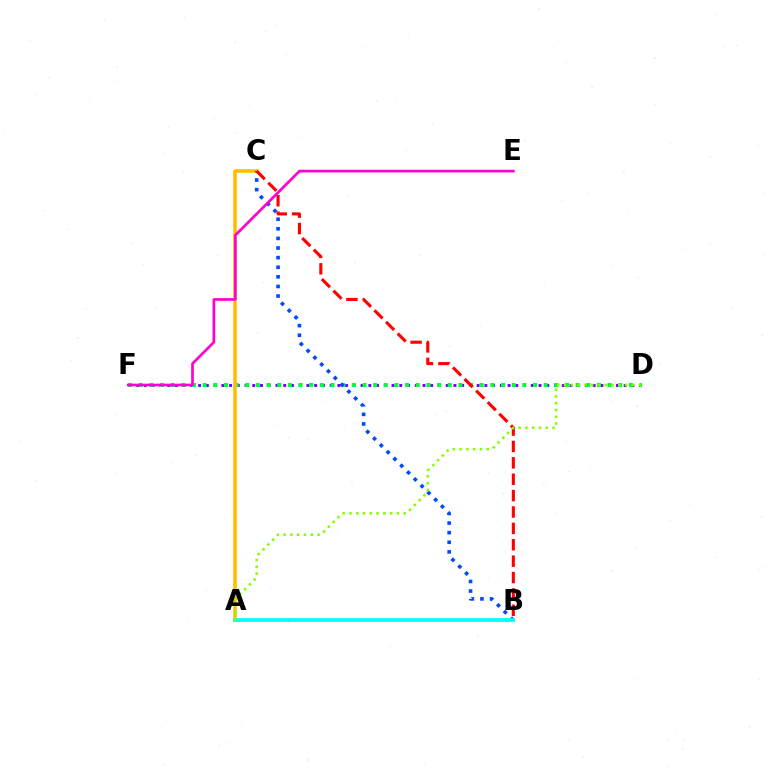{('D', 'F'): [{'color': '#7200ff', 'line_style': 'dotted', 'thickness': 2.1}, {'color': '#00ff39', 'line_style': 'dotted', 'thickness': 2.9}], ('A', 'C'): [{'color': '#ffbd00', 'line_style': 'solid', 'thickness': 2.57}], ('B', 'C'): [{'color': '#004bff', 'line_style': 'dotted', 'thickness': 2.61}, {'color': '#ff0000', 'line_style': 'dashed', 'thickness': 2.23}], ('A', 'B'): [{'color': '#00fff6', 'line_style': 'solid', 'thickness': 2.69}], ('E', 'F'): [{'color': '#ff00cf', 'line_style': 'solid', 'thickness': 1.93}], ('A', 'D'): [{'color': '#84ff00', 'line_style': 'dotted', 'thickness': 1.84}]}